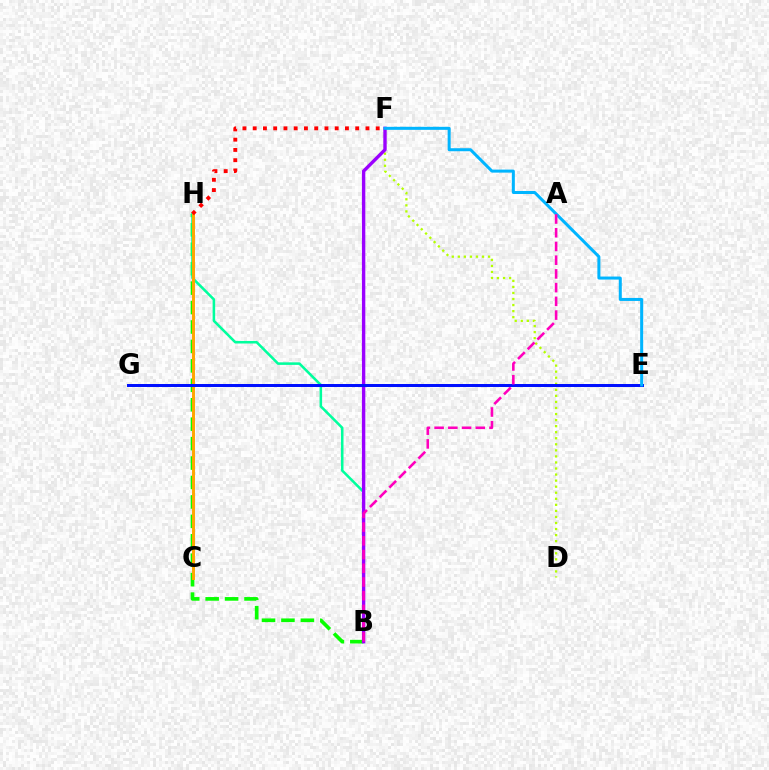{('D', 'F'): [{'color': '#b3ff00', 'line_style': 'dotted', 'thickness': 1.64}], ('B', 'H'): [{'color': '#08ff00', 'line_style': 'dashed', 'thickness': 2.64}, {'color': '#00ff9d', 'line_style': 'solid', 'thickness': 1.83}], ('C', 'H'): [{'color': '#ffa500', 'line_style': 'solid', 'thickness': 2.14}], ('B', 'F'): [{'color': '#9b00ff', 'line_style': 'solid', 'thickness': 2.43}], ('E', 'G'): [{'color': '#0010ff', 'line_style': 'solid', 'thickness': 2.15}], ('F', 'H'): [{'color': '#ff0000', 'line_style': 'dotted', 'thickness': 2.79}], ('E', 'F'): [{'color': '#00b5ff', 'line_style': 'solid', 'thickness': 2.17}], ('A', 'B'): [{'color': '#ff00bd', 'line_style': 'dashed', 'thickness': 1.86}]}